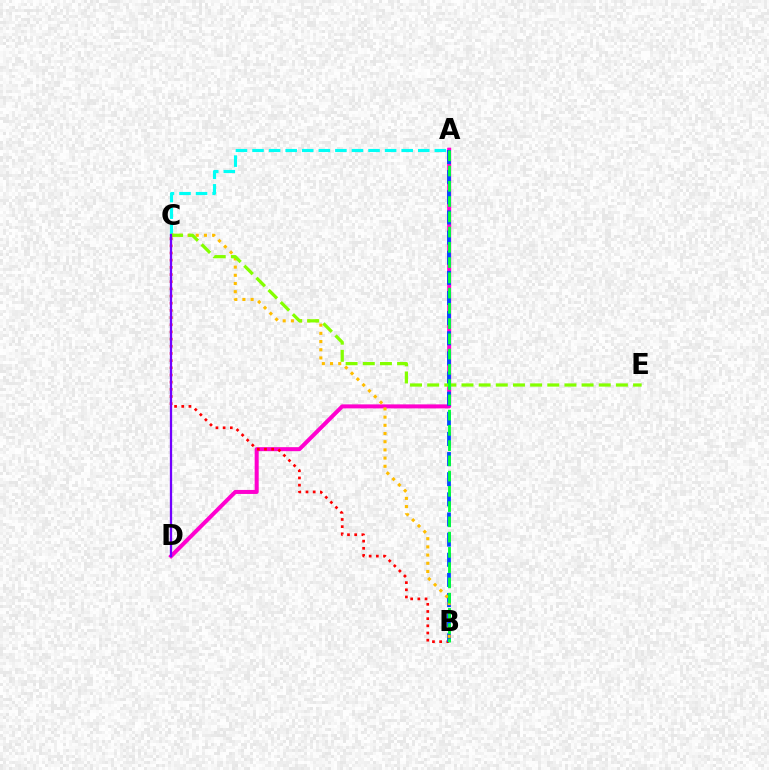{('A', 'D'): [{'color': '#ff00cf', 'line_style': 'solid', 'thickness': 2.89}], ('B', 'C'): [{'color': '#ff0000', 'line_style': 'dotted', 'thickness': 1.95}, {'color': '#ffbd00', 'line_style': 'dotted', 'thickness': 2.23}], ('A', 'C'): [{'color': '#00fff6', 'line_style': 'dashed', 'thickness': 2.25}], ('A', 'B'): [{'color': '#004bff', 'line_style': 'dashed', 'thickness': 2.74}, {'color': '#00ff39', 'line_style': 'dashed', 'thickness': 2.07}], ('C', 'E'): [{'color': '#84ff00', 'line_style': 'dashed', 'thickness': 2.33}], ('C', 'D'): [{'color': '#7200ff', 'line_style': 'solid', 'thickness': 1.64}]}